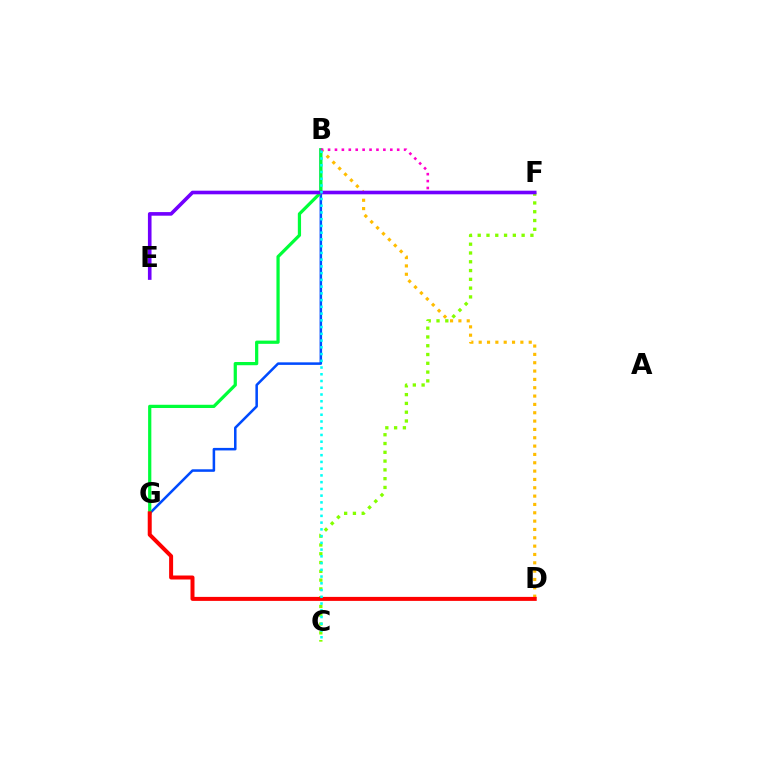{('C', 'F'): [{'color': '#84ff00', 'line_style': 'dotted', 'thickness': 2.39}], ('B', 'G'): [{'color': '#004bff', 'line_style': 'solid', 'thickness': 1.83}, {'color': '#00ff39', 'line_style': 'solid', 'thickness': 2.32}], ('B', 'D'): [{'color': '#ffbd00', 'line_style': 'dotted', 'thickness': 2.27}], ('B', 'F'): [{'color': '#ff00cf', 'line_style': 'dotted', 'thickness': 1.88}], ('D', 'G'): [{'color': '#ff0000', 'line_style': 'solid', 'thickness': 2.87}], ('E', 'F'): [{'color': '#7200ff', 'line_style': 'solid', 'thickness': 2.6}], ('B', 'C'): [{'color': '#00fff6', 'line_style': 'dotted', 'thickness': 1.83}]}